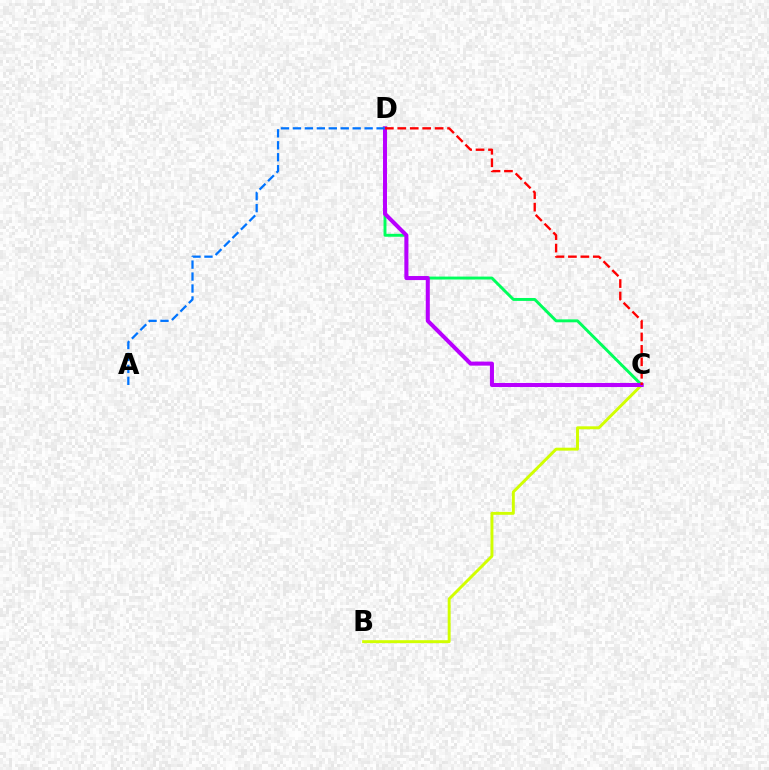{('C', 'D'): [{'color': '#00ff5c', 'line_style': 'solid', 'thickness': 2.11}, {'color': '#b900ff', 'line_style': 'solid', 'thickness': 2.91}, {'color': '#ff0000', 'line_style': 'dashed', 'thickness': 1.69}], ('B', 'C'): [{'color': '#d1ff00', 'line_style': 'solid', 'thickness': 2.11}], ('A', 'D'): [{'color': '#0074ff', 'line_style': 'dashed', 'thickness': 1.62}]}